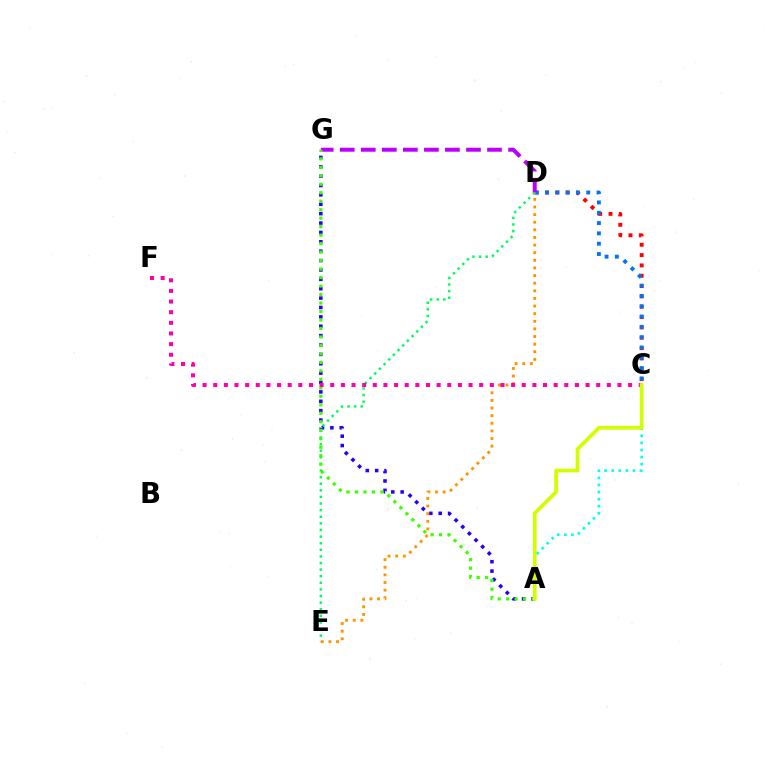{('A', 'G'): [{'color': '#2500ff', 'line_style': 'dotted', 'thickness': 2.55}, {'color': '#3dff00', 'line_style': 'dotted', 'thickness': 2.3}], ('C', 'D'): [{'color': '#ff0000', 'line_style': 'dotted', 'thickness': 2.81}, {'color': '#0074ff', 'line_style': 'dotted', 'thickness': 2.8}], ('D', 'E'): [{'color': '#00ff5c', 'line_style': 'dotted', 'thickness': 1.79}, {'color': '#ff9400', 'line_style': 'dotted', 'thickness': 2.07}], ('D', 'G'): [{'color': '#b900ff', 'line_style': 'dashed', 'thickness': 2.86}], ('A', 'C'): [{'color': '#00fff6', 'line_style': 'dotted', 'thickness': 1.92}, {'color': '#d1ff00', 'line_style': 'solid', 'thickness': 2.67}], ('C', 'F'): [{'color': '#ff00ac', 'line_style': 'dotted', 'thickness': 2.89}]}